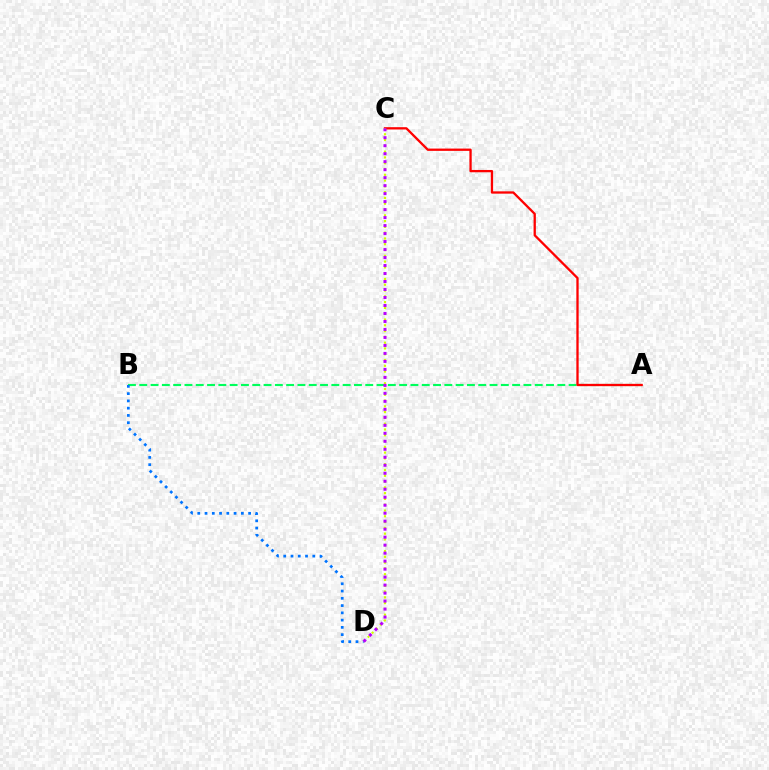{('A', 'B'): [{'color': '#00ff5c', 'line_style': 'dashed', 'thickness': 1.54}], ('A', 'C'): [{'color': '#ff0000', 'line_style': 'solid', 'thickness': 1.66}], ('C', 'D'): [{'color': '#d1ff00', 'line_style': 'dotted', 'thickness': 1.57}, {'color': '#b900ff', 'line_style': 'dotted', 'thickness': 2.17}], ('B', 'D'): [{'color': '#0074ff', 'line_style': 'dotted', 'thickness': 1.97}]}